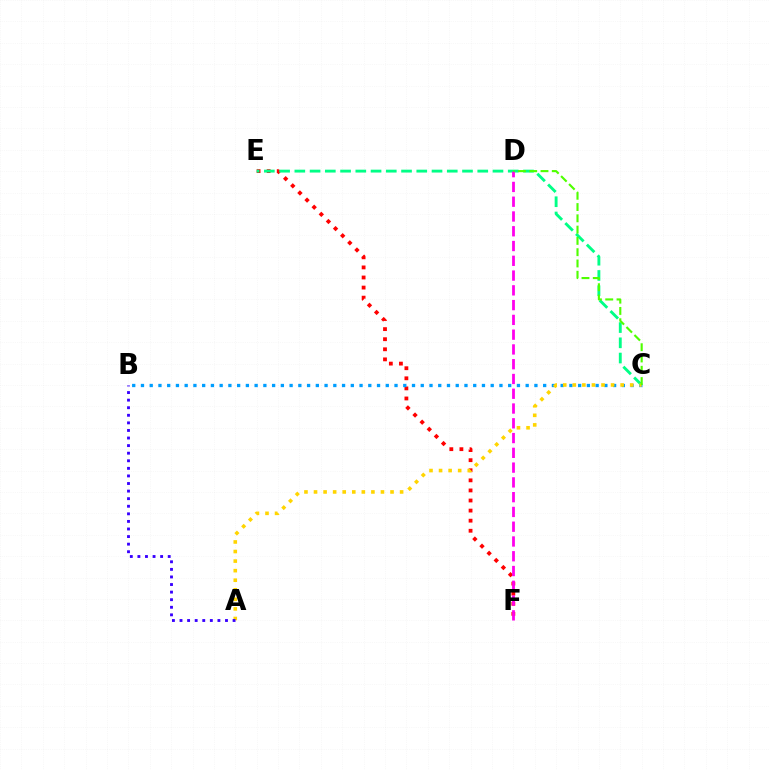{('E', 'F'): [{'color': '#ff0000', 'line_style': 'dotted', 'thickness': 2.74}], ('B', 'C'): [{'color': '#009eff', 'line_style': 'dotted', 'thickness': 2.38}], ('C', 'E'): [{'color': '#00ff86', 'line_style': 'dashed', 'thickness': 2.07}], ('A', 'C'): [{'color': '#ffd500', 'line_style': 'dotted', 'thickness': 2.6}], ('D', 'F'): [{'color': '#ff00ed', 'line_style': 'dashed', 'thickness': 2.01}], ('C', 'D'): [{'color': '#4fff00', 'line_style': 'dashed', 'thickness': 1.53}], ('A', 'B'): [{'color': '#3700ff', 'line_style': 'dotted', 'thickness': 2.06}]}